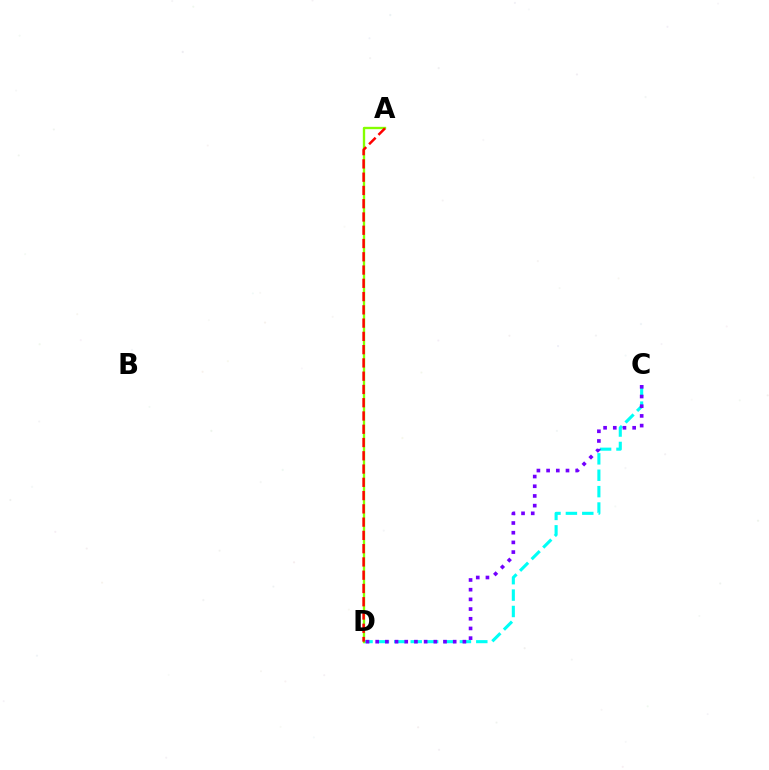{('C', 'D'): [{'color': '#00fff6', 'line_style': 'dashed', 'thickness': 2.23}, {'color': '#7200ff', 'line_style': 'dotted', 'thickness': 2.63}], ('A', 'D'): [{'color': '#84ff00', 'line_style': 'solid', 'thickness': 1.69}, {'color': '#ff0000', 'line_style': 'dashed', 'thickness': 1.8}]}